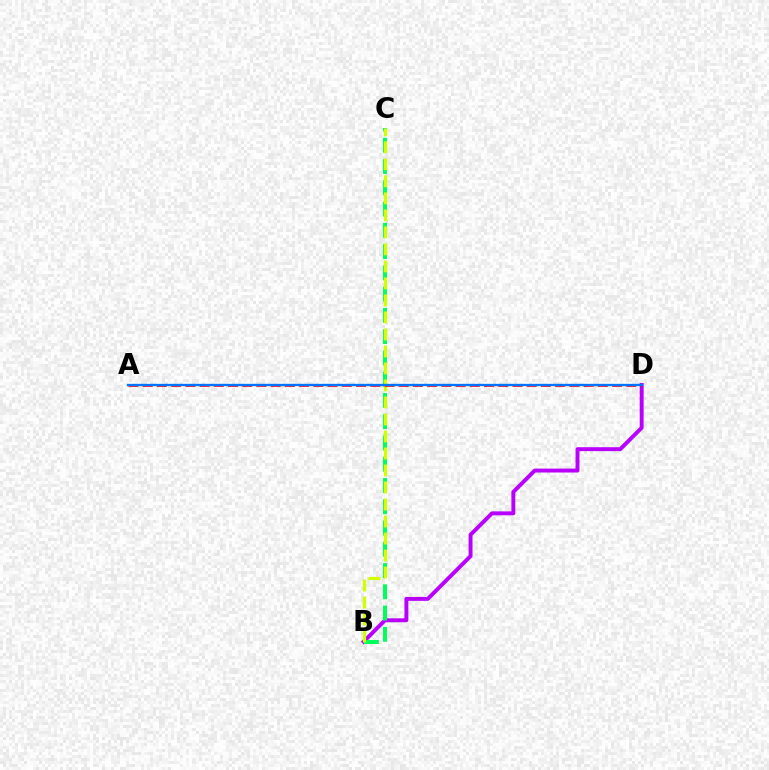{('B', 'D'): [{'color': '#b900ff', 'line_style': 'solid', 'thickness': 2.82}], ('B', 'C'): [{'color': '#00ff5c', 'line_style': 'dashed', 'thickness': 2.89}, {'color': '#d1ff00', 'line_style': 'dashed', 'thickness': 2.31}], ('A', 'D'): [{'color': '#ff0000', 'line_style': 'dashed', 'thickness': 1.93}, {'color': '#0074ff', 'line_style': 'solid', 'thickness': 1.69}]}